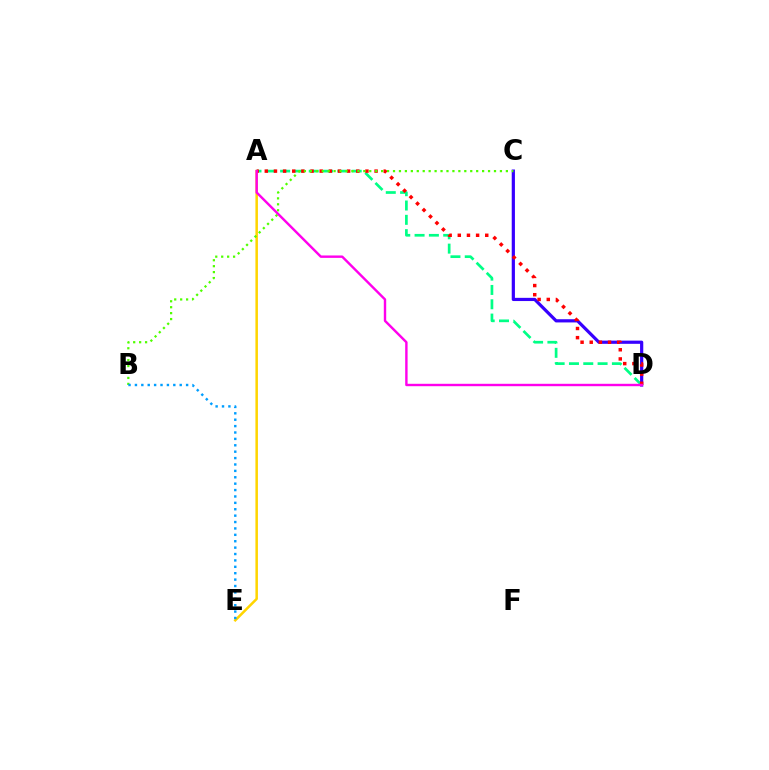{('A', 'E'): [{'color': '#ffd500', 'line_style': 'solid', 'thickness': 1.82}], ('A', 'D'): [{'color': '#00ff86', 'line_style': 'dashed', 'thickness': 1.94}, {'color': '#ff0000', 'line_style': 'dotted', 'thickness': 2.49}, {'color': '#ff00ed', 'line_style': 'solid', 'thickness': 1.73}], ('C', 'D'): [{'color': '#3700ff', 'line_style': 'solid', 'thickness': 2.31}], ('B', 'C'): [{'color': '#4fff00', 'line_style': 'dotted', 'thickness': 1.61}], ('B', 'E'): [{'color': '#009eff', 'line_style': 'dotted', 'thickness': 1.74}]}